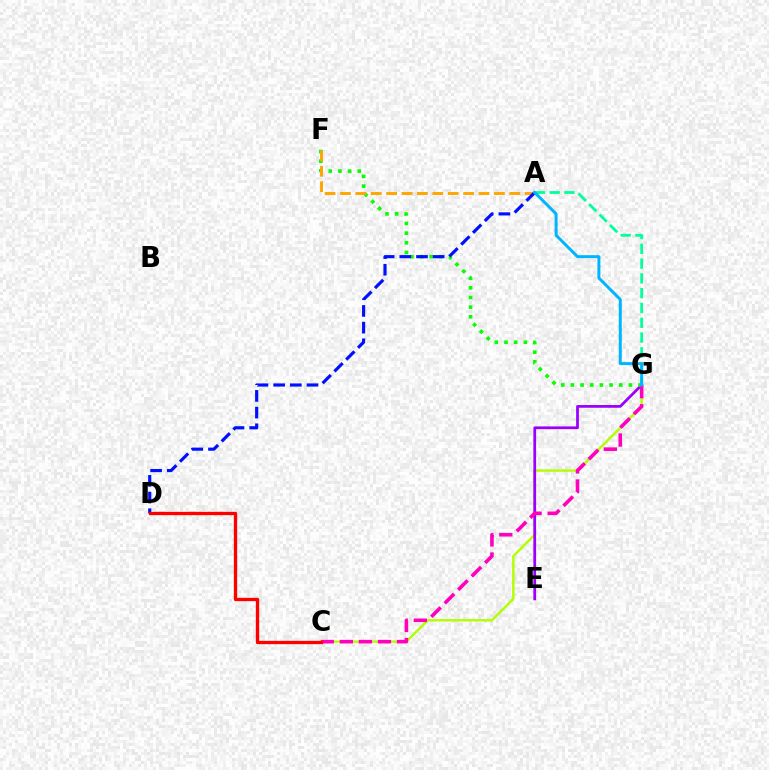{('C', 'G'): [{'color': '#b3ff00', 'line_style': 'solid', 'thickness': 1.74}, {'color': '#ff00bd', 'line_style': 'dashed', 'thickness': 2.59}], ('E', 'G'): [{'color': '#9b00ff', 'line_style': 'solid', 'thickness': 1.99}], ('F', 'G'): [{'color': '#08ff00', 'line_style': 'dotted', 'thickness': 2.63}], ('A', 'F'): [{'color': '#ffa500', 'line_style': 'dashed', 'thickness': 2.09}], ('A', 'G'): [{'color': '#00ff9d', 'line_style': 'dashed', 'thickness': 2.01}, {'color': '#00b5ff', 'line_style': 'solid', 'thickness': 2.15}], ('A', 'D'): [{'color': '#0010ff', 'line_style': 'dashed', 'thickness': 2.27}], ('C', 'D'): [{'color': '#ff0000', 'line_style': 'solid', 'thickness': 2.4}]}